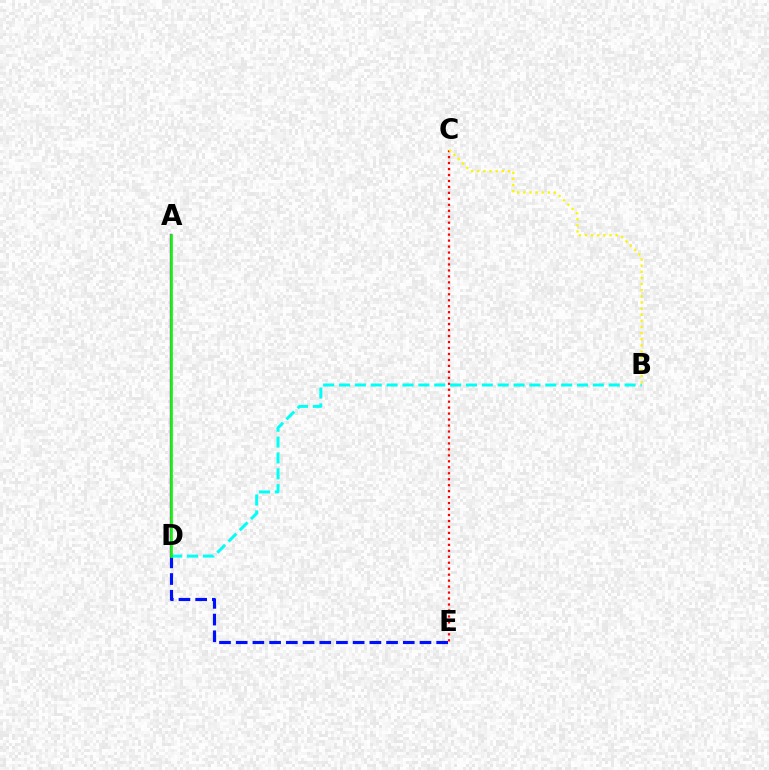{('D', 'E'): [{'color': '#0010ff', 'line_style': 'dashed', 'thickness': 2.27}], ('C', 'E'): [{'color': '#ff0000', 'line_style': 'dotted', 'thickness': 1.62}], ('B', 'D'): [{'color': '#00fff6', 'line_style': 'dashed', 'thickness': 2.16}], ('A', 'D'): [{'color': '#ee00ff', 'line_style': 'solid', 'thickness': 1.74}, {'color': '#08ff00', 'line_style': 'solid', 'thickness': 1.88}], ('B', 'C'): [{'color': '#fcf500', 'line_style': 'dotted', 'thickness': 1.67}]}